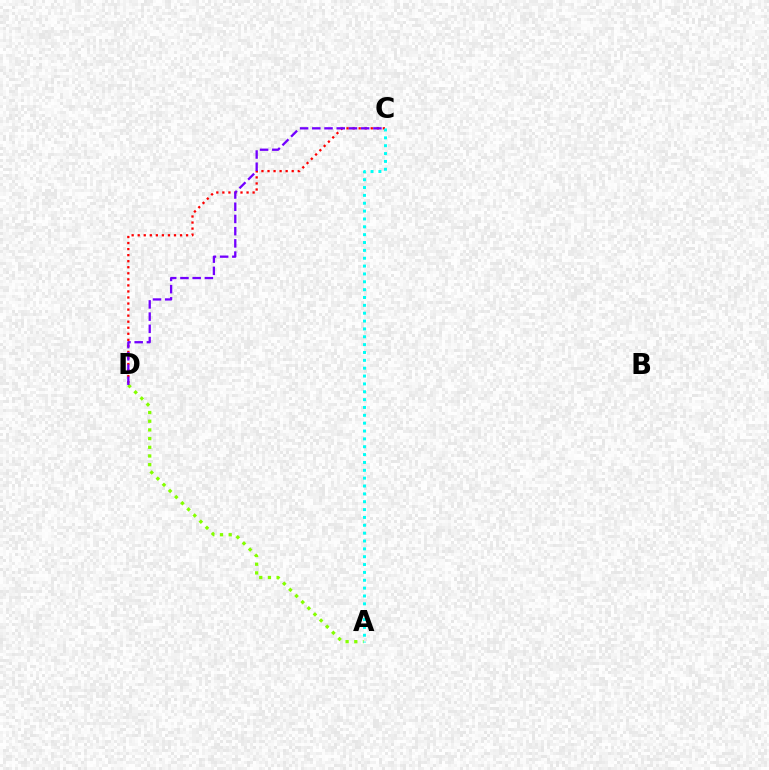{('C', 'D'): [{'color': '#ff0000', 'line_style': 'dotted', 'thickness': 1.64}, {'color': '#7200ff', 'line_style': 'dashed', 'thickness': 1.66}], ('A', 'D'): [{'color': '#84ff00', 'line_style': 'dotted', 'thickness': 2.36}], ('A', 'C'): [{'color': '#00fff6', 'line_style': 'dotted', 'thickness': 2.13}]}